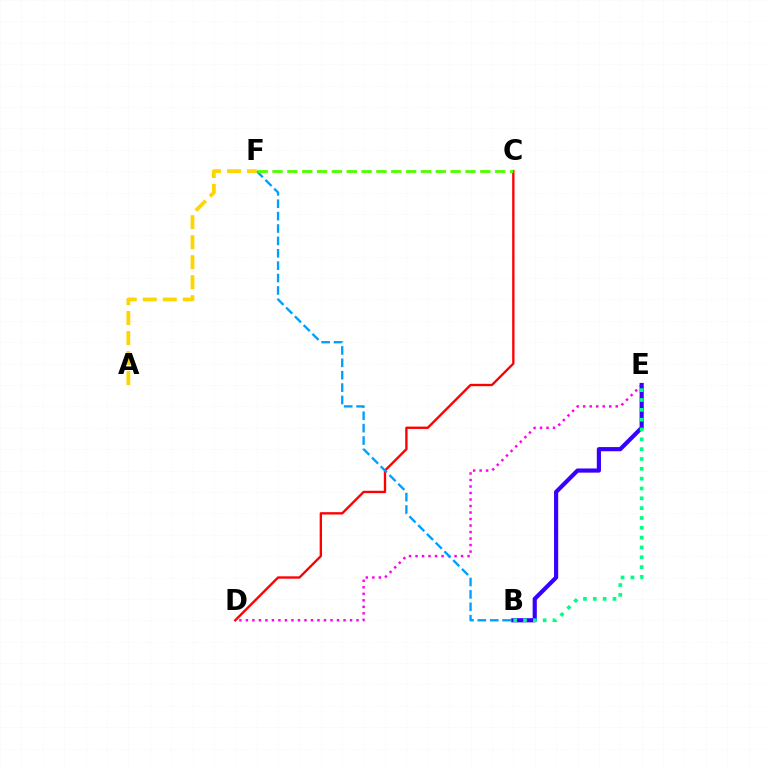{('D', 'E'): [{'color': '#ff00ed', 'line_style': 'dotted', 'thickness': 1.77}], ('C', 'D'): [{'color': '#ff0000', 'line_style': 'solid', 'thickness': 1.7}], ('B', 'F'): [{'color': '#009eff', 'line_style': 'dashed', 'thickness': 1.68}], ('A', 'F'): [{'color': '#ffd500', 'line_style': 'dashed', 'thickness': 2.72}], ('B', 'E'): [{'color': '#3700ff', 'line_style': 'solid', 'thickness': 3.0}, {'color': '#00ff86', 'line_style': 'dotted', 'thickness': 2.67}], ('C', 'F'): [{'color': '#4fff00', 'line_style': 'dashed', 'thickness': 2.02}]}